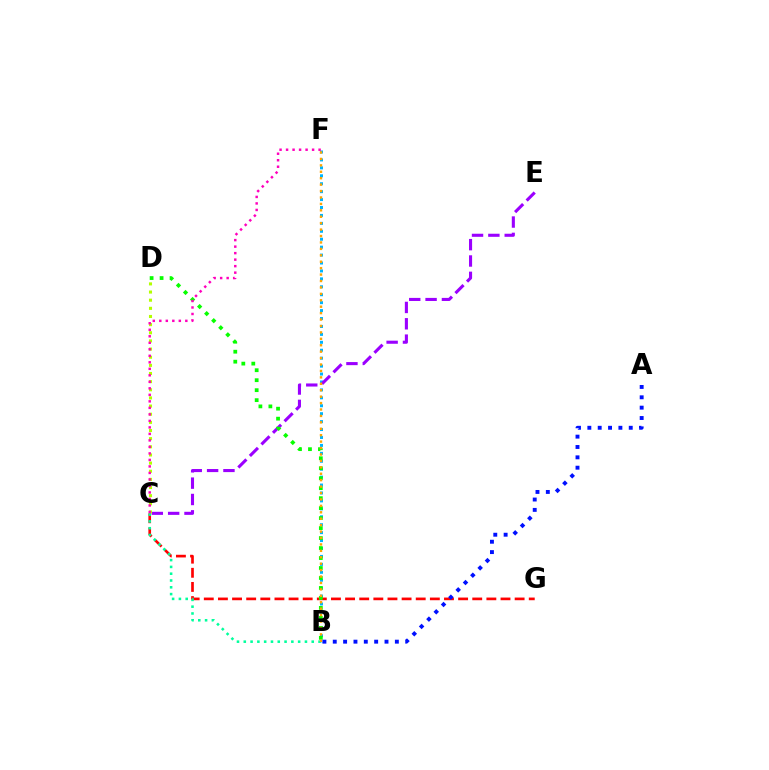{('B', 'F'): [{'color': '#00b5ff', 'line_style': 'dotted', 'thickness': 2.15}, {'color': '#ffa500', 'line_style': 'dotted', 'thickness': 1.75}], ('C', 'G'): [{'color': '#ff0000', 'line_style': 'dashed', 'thickness': 1.92}], ('C', 'E'): [{'color': '#9b00ff', 'line_style': 'dashed', 'thickness': 2.22}], ('C', 'D'): [{'color': '#b3ff00', 'line_style': 'dotted', 'thickness': 2.21}], ('B', 'D'): [{'color': '#08ff00', 'line_style': 'dotted', 'thickness': 2.71}], ('B', 'C'): [{'color': '#00ff9d', 'line_style': 'dotted', 'thickness': 1.85}], ('C', 'F'): [{'color': '#ff00bd', 'line_style': 'dotted', 'thickness': 1.77}], ('A', 'B'): [{'color': '#0010ff', 'line_style': 'dotted', 'thickness': 2.81}]}